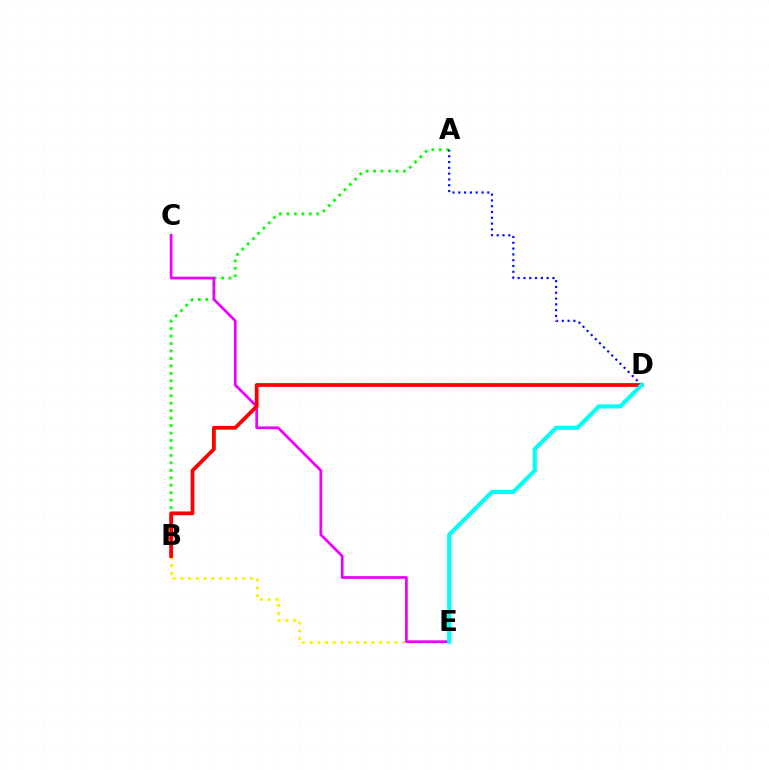{('A', 'B'): [{'color': '#08ff00', 'line_style': 'dotted', 'thickness': 2.03}], ('B', 'E'): [{'color': '#fcf500', 'line_style': 'dotted', 'thickness': 2.1}], ('A', 'D'): [{'color': '#0010ff', 'line_style': 'dotted', 'thickness': 1.57}], ('C', 'E'): [{'color': '#ee00ff', 'line_style': 'solid', 'thickness': 1.96}], ('B', 'D'): [{'color': '#ff0000', 'line_style': 'solid', 'thickness': 2.72}], ('D', 'E'): [{'color': '#00fff6', 'line_style': 'solid', 'thickness': 3.0}]}